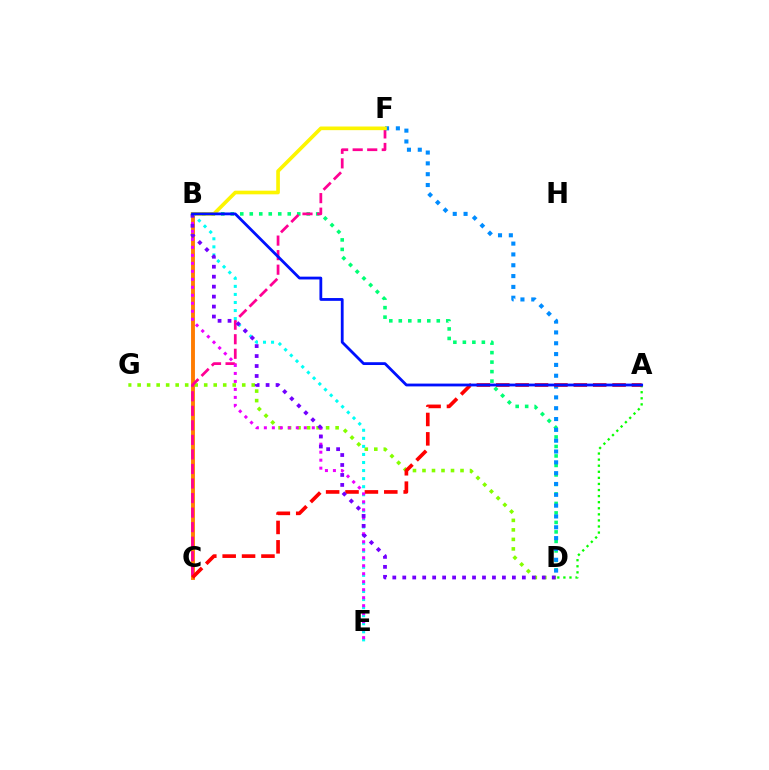{('B', 'D'): [{'color': '#00ff74', 'line_style': 'dotted', 'thickness': 2.58}, {'color': '#7200ff', 'line_style': 'dotted', 'thickness': 2.71}], ('D', 'G'): [{'color': '#84ff00', 'line_style': 'dotted', 'thickness': 2.58}], ('B', 'C'): [{'color': '#ff7c00', 'line_style': 'solid', 'thickness': 2.79}], ('C', 'F'): [{'color': '#ff0094', 'line_style': 'dashed', 'thickness': 1.98}], ('D', 'F'): [{'color': '#008cff', 'line_style': 'dotted', 'thickness': 2.94}], ('A', 'D'): [{'color': '#08ff00', 'line_style': 'dotted', 'thickness': 1.65}], ('B', 'E'): [{'color': '#00fff6', 'line_style': 'dotted', 'thickness': 2.19}, {'color': '#ee00ff', 'line_style': 'dotted', 'thickness': 2.17}], ('A', 'C'): [{'color': '#ff0000', 'line_style': 'dashed', 'thickness': 2.63}], ('B', 'F'): [{'color': '#fcf500', 'line_style': 'solid', 'thickness': 2.63}], ('A', 'B'): [{'color': '#0010ff', 'line_style': 'solid', 'thickness': 2.02}]}